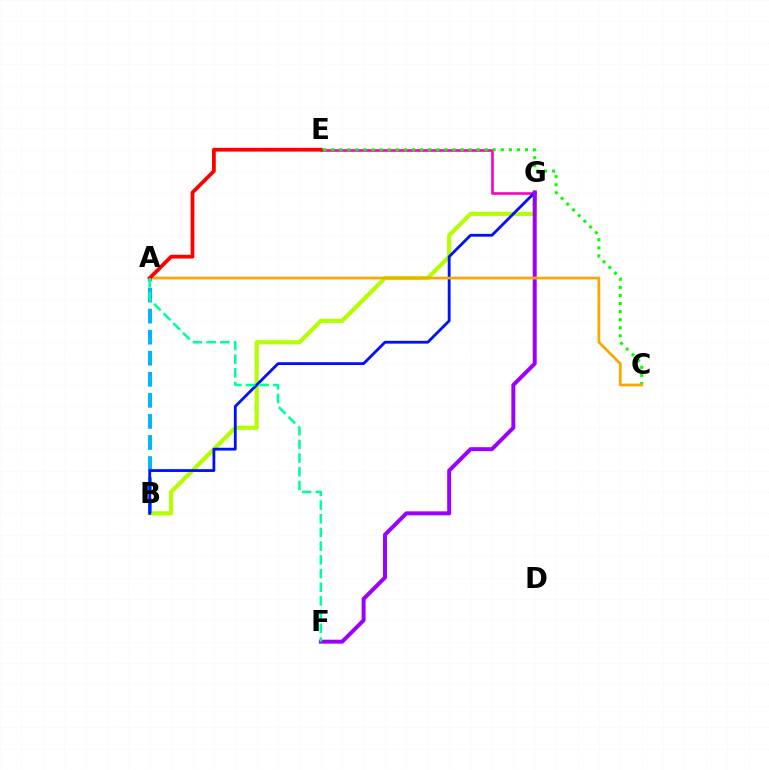{('B', 'G'): [{'color': '#b3ff00', 'line_style': 'solid', 'thickness': 2.99}, {'color': '#0010ff', 'line_style': 'solid', 'thickness': 2.03}], ('A', 'B'): [{'color': '#00b5ff', 'line_style': 'dashed', 'thickness': 2.86}], ('E', 'G'): [{'color': '#ff00bd', 'line_style': 'solid', 'thickness': 1.9}], ('C', 'E'): [{'color': '#08ff00', 'line_style': 'dotted', 'thickness': 2.19}], ('F', 'G'): [{'color': '#9b00ff', 'line_style': 'solid', 'thickness': 2.85}], ('A', 'C'): [{'color': '#ffa500', 'line_style': 'solid', 'thickness': 1.98}], ('A', 'E'): [{'color': '#ff0000', 'line_style': 'solid', 'thickness': 2.71}], ('A', 'F'): [{'color': '#00ff9d', 'line_style': 'dashed', 'thickness': 1.86}]}